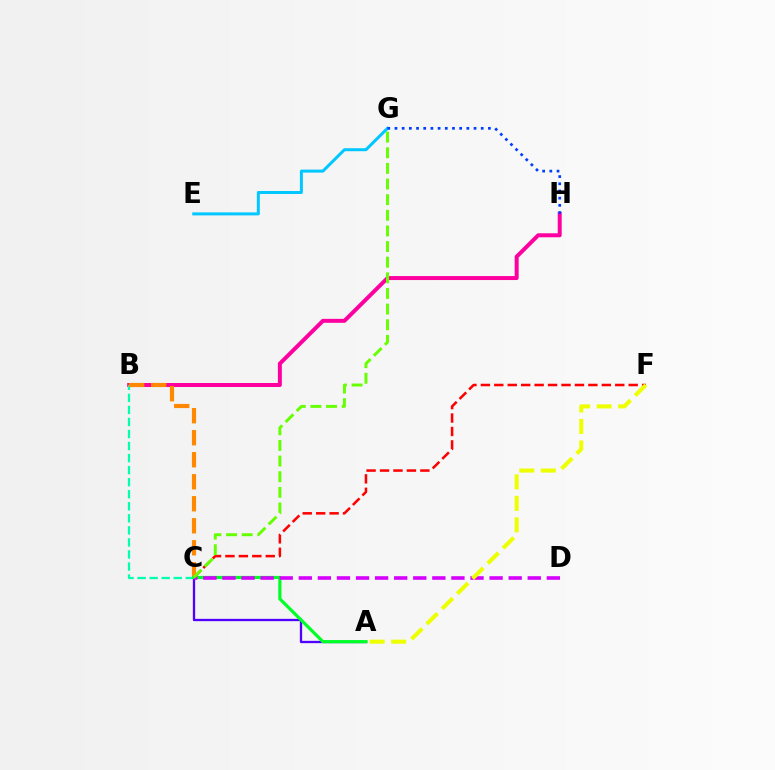{('B', 'H'): [{'color': '#ff00a0', 'line_style': 'solid', 'thickness': 2.86}], ('B', 'C'): [{'color': '#00ffaf', 'line_style': 'dashed', 'thickness': 1.64}, {'color': '#ff8800', 'line_style': 'dashed', 'thickness': 2.99}], ('C', 'F'): [{'color': '#ff0000', 'line_style': 'dashed', 'thickness': 1.83}], ('A', 'C'): [{'color': '#4f00ff', 'line_style': 'solid', 'thickness': 1.66}, {'color': '#00ff27', 'line_style': 'solid', 'thickness': 2.3}], ('C', 'D'): [{'color': '#d600ff', 'line_style': 'dashed', 'thickness': 2.59}], ('E', 'G'): [{'color': '#00c7ff', 'line_style': 'solid', 'thickness': 2.16}], ('G', 'H'): [{'color': '#003fff', 'line_style': 'dotted', 'thickness': 1.95}], ('A', 'F'): [{'color': '#eeff00', 'line_style': 'dashed', 'thickness': 2.92}], ('C', 'G'): [{'color': '#66ff00', 'line_style': 'dashed', 'thickness': 2.12}]}